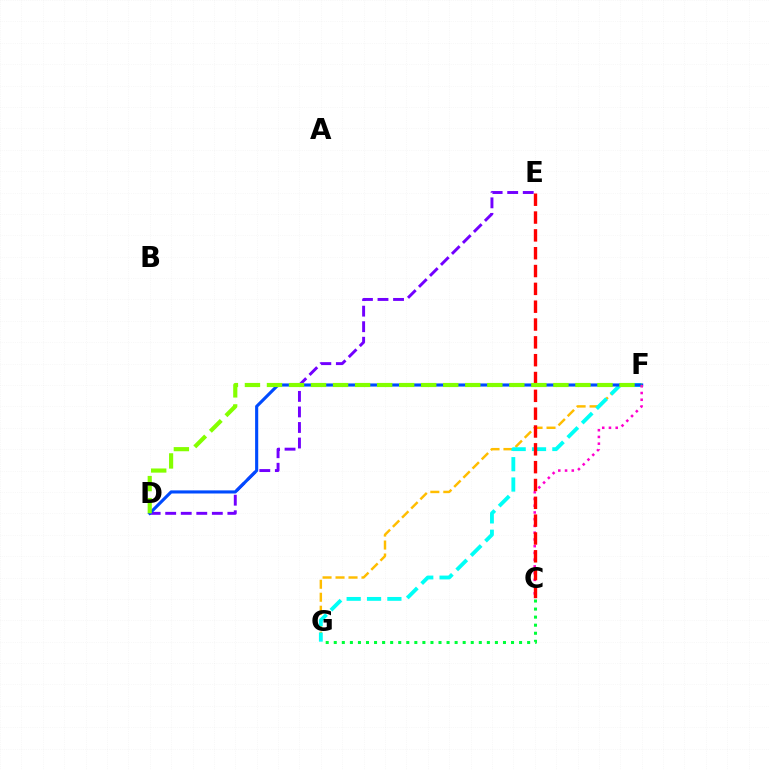{('F', 'G'): [{'color': '#ffbd00', 'line_style': 'dashed', 'thickness': 1.76}, {'color': '#00fff6', 'line_style': 'dashed', 'thickness': 2.76}], ('D', 'E'): [{'color': '#7200ff', 'line_style': 'dashed', 'thickness': 2.11}], ('D', 'F'): [{'color': '#004bff', 'line_style': 'solid', 'thickness': 2.24}, {'color': '#84ff00', 'line_style': 'dashed', 'thickness': 2.99}], ('C', 'F'): [{'color': '#ff00cf', 'line_style': 'dotted', 'thickness': 1.83}], ('C', 'E'): [{'color': '#ff0000', 'line_style': 'dashed', 'thickness': 2.42}], ('C', 'G'): [{'color': '#00ff39', 'line_style': 'dotted', 'thickness': 2.19}]}